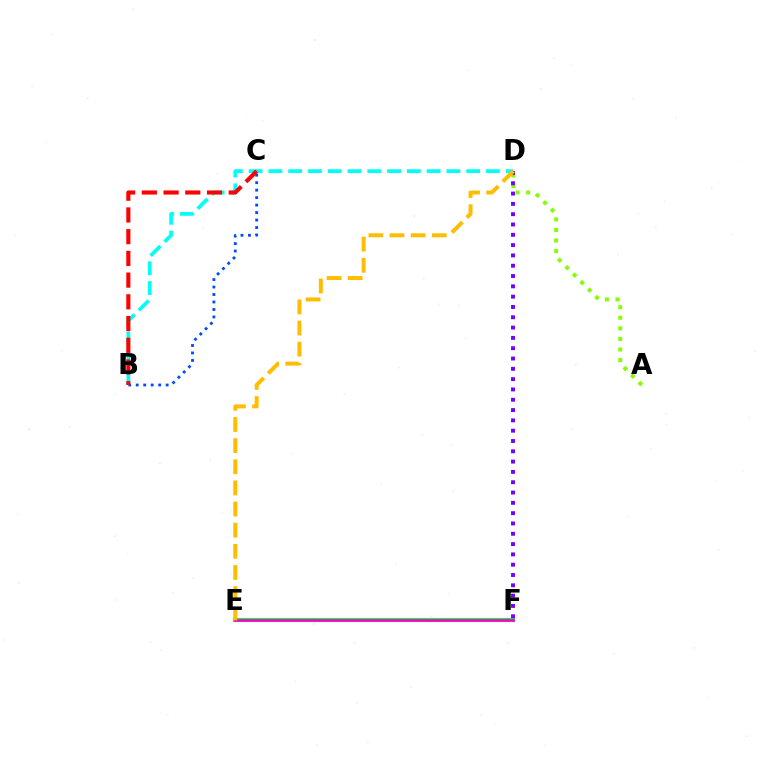{('E', 'F'): [{'color': '#00ff39', 'line_style': 'solid', 'thickness': 2.97}, {'color': '#ff00cf', 'line_style': 'solid', 'thickness': 1.91}], ('A', 'D'): [{'color': '#84ff00', 'line_style': 'dotted', 'thickness': 2.87}], ('B', 'C'): [{'color': '#004bff', 'line_style': 'dotted', 'thickness': 2.03}, {'color': '#ff0000', 'line_style': 'dashed', 'thickness': 2.95}], ('B', 'D'): [{'color': '#00fff6', 'line_style': 'dashed', 'thickness': 2.69}], ('D', 'F'): [{'color': '#7200ff', 'line_style': 'dotted', 'thickness': 2.8}], ('D', 'E'): [{'color': '#ffbd00', 'line_style': 'dashed', 'thickness': 2.87}]}